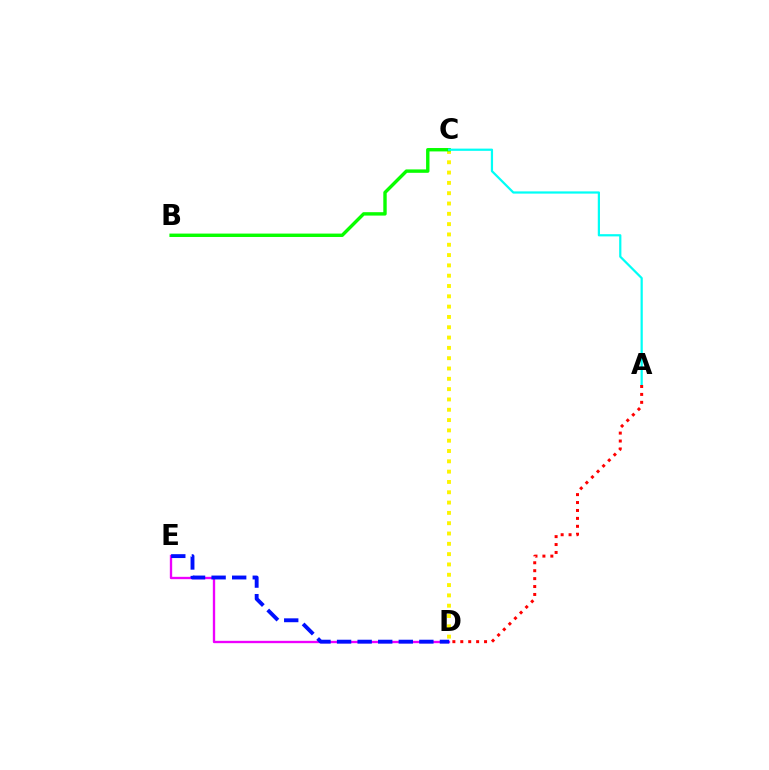{('C', 'D'): [{'color': '#fcf500', 'line_style': 'dotted', 'thickness': 2.8}], ('D', 'E'): [{'color': '#ee00ff', 'line_style': 'solid', 'thickness': 1.69}, {'color': '#0010ff', 'line_style': 'dashed', 'thickness': 2.79}], ('B', 'C'): [{'color': '#08ff00', 'line_style': 'solid', 'thickness': 2.45}], ('A', 'C'): [{'color': '#00fff6', 'line_style': 'solid', 'thickness': 1.6}], ('A', 'D'): [{'color': '#ff0000', 'line_style': 'dotted', 'thickness': 2.15}]}